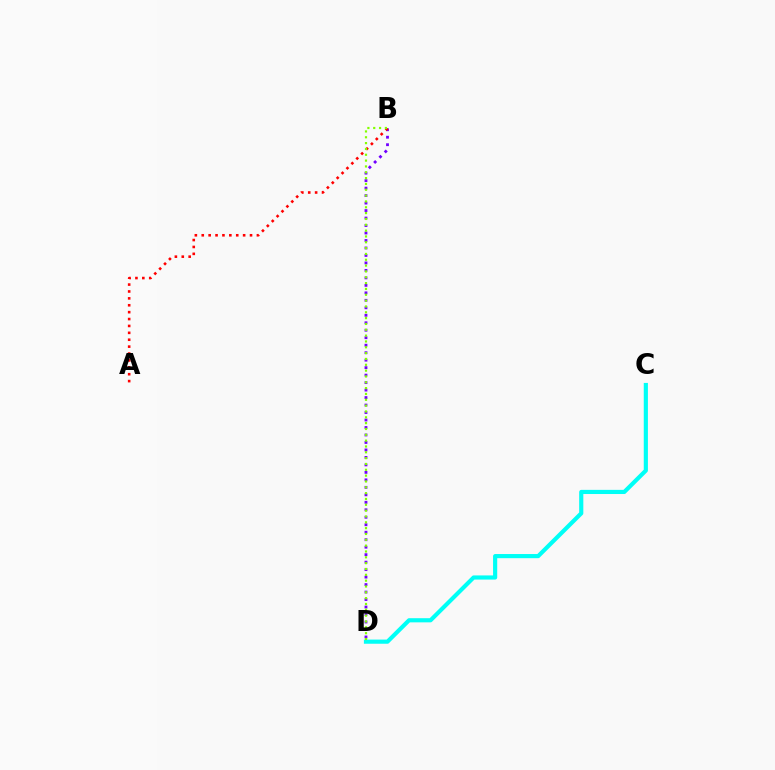{('C', 'D'): [{'color': '#00fff6', 'line_style': 'solid', 'thickness': 2.99}], ('B', 'D'): [{'color': '#7200ff', 'line_style': 'dotted', 'thickness': 2.03}, {'color': '#84ff00', 'line_style': 'dotted', 'thickness': 1.59}], ('A', 'B'): [{'color': '#ff0000', 'line_style': 'dotted', 'thickness': 1.87}]}